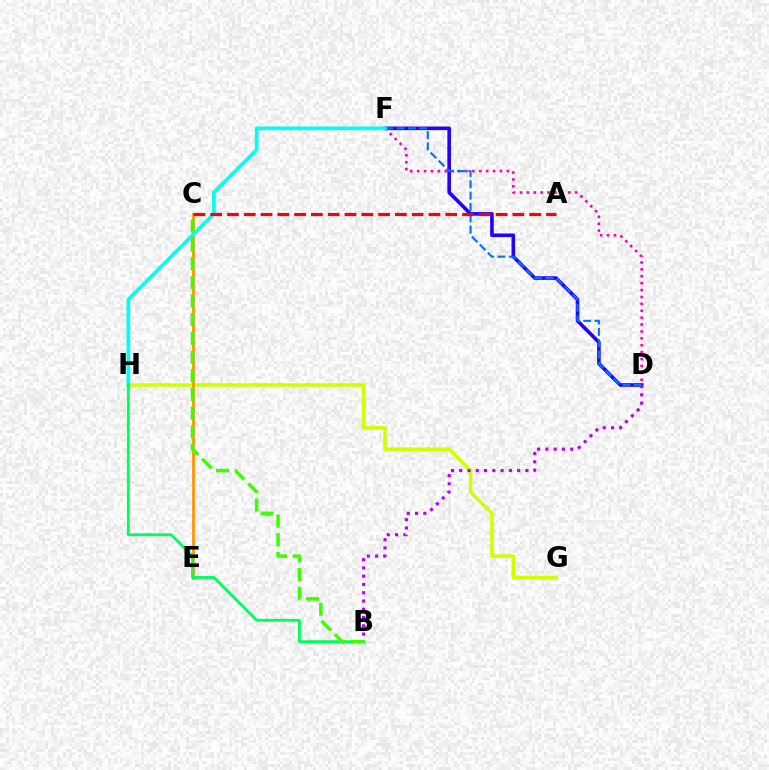{('G', 'H'): [{'color': '#d1ff00', 'line_style': 'solid', 'thickness': 2.54}], ('D', 'F'): [{'color': '#ff00ac', 'line_style': 'dotted', 'thickness': 1.87}, {'color': '#2500ff', 'line_style': 'solid', 'thickness': 2.6}, {'color': '#0074ff', 'line_style': 'dashed', 'thickness': 1.54}], ('C', 'E'): [{'color': '#ff9400', 'line_style': 'solid', 'thickness': 1.98}], ('F', 'H'): [{'color': '#00fff6', 'line_style': 'solid', 'thickness': 2.64}], ('A', 'C'): [{'color': '#ff0000', 'line_style': 'dashed', 'thickness': 2.28}], ('B', 'D'): [{'color': '#b900ff', 'line_style': 'dotted', 'thickness': 2.25}], ('B', 'H'): [{'color': '#00ff5c', 'line_style': 'solid', 'thickness': 2.04}], ('B', 'C'): [{'color': '#3dff00', 'line_style': 'dashed', 'thickness': 2.54}]}